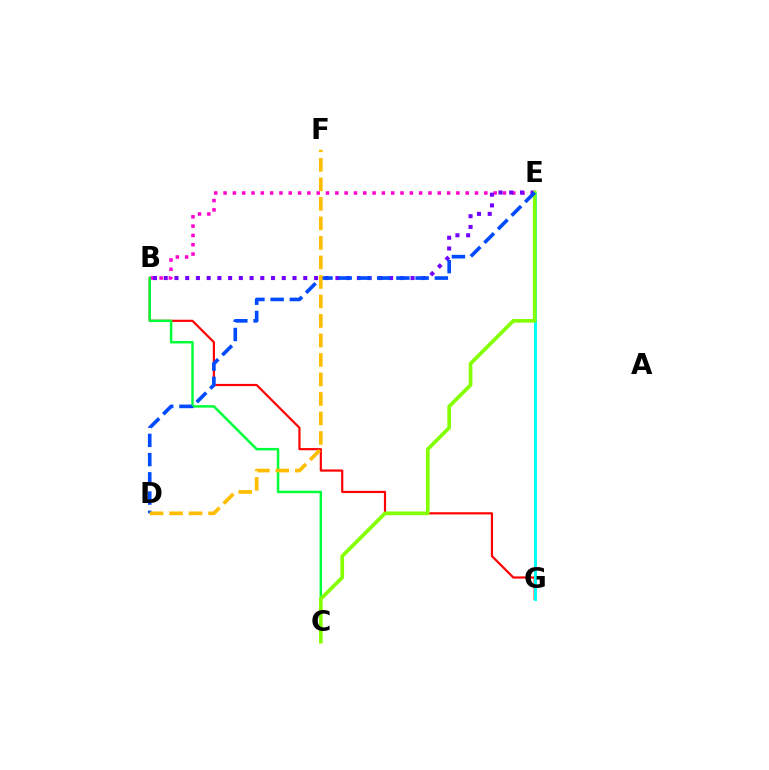{('B', 'G'): [{'color': '#ff0000', 'line_style': 'solid', 'thickness': 1.58}], ('B', 'E'): [{'color': '#ff00cf', 'line_style': 'dotted', 'thickness': 2.53}, {'color': '#7200ff', 'line_style': 'dotted', 'thickness': 2.92}], ('E', 'G'): [{'color': '#00fff6', 'line_style': 'solid', 'thickness': 2.12}], ('B', 'C'): [{'color': '#00ff39', 'line_style': 'solid', 'thickness': 1.78}], ('C', 'E'): [{'color': '#84ff00', 'line_style': 'solid', 'thickness': 2.64}], ('D', 'E'): [{'color': '#004bff', 'line_style': 'dashed', 'thickness': 2.61}], ('D', 'F'): [{'color': '#ffbd00', 'line_style': 'dashed', 'thickness': 2.65}]}